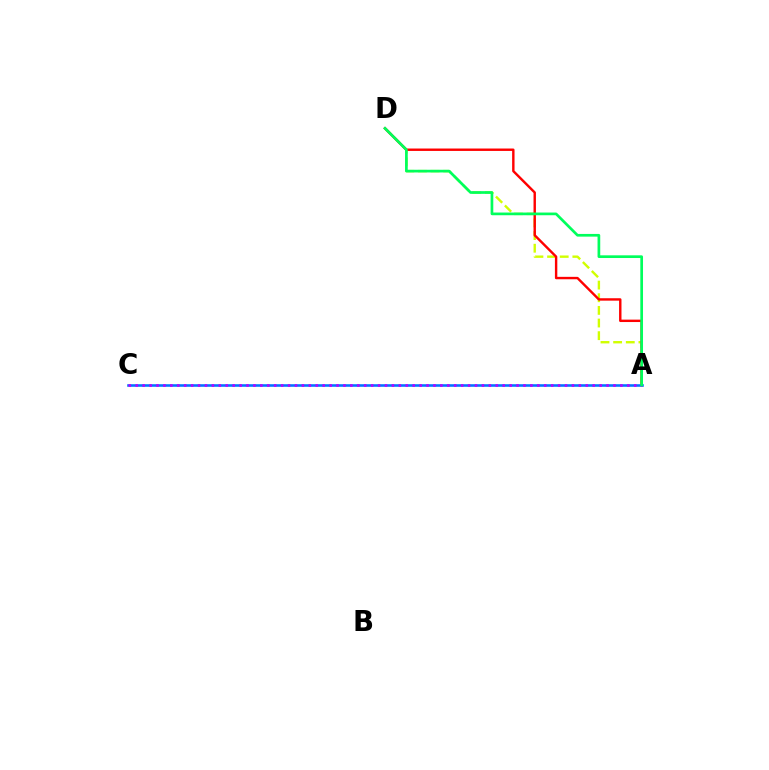{('A', 'D'): [{'color': '#d1ff00', 'line_style': 'dashed', 'thickness': 1.72}, {'color': '#ff0000', 'line_style': 'solid', 'thickness': 1.74}, {'color': '#00ff5c', 'line_style': 'solid', 'thickness': 1.94}], ('A', 'C'): [{'color': '#0074ff', 'line_style': 'solid', 'thickness': 1.86}, {'color': '#b900ff', 'line_style': 'dotted', 'thickness': 1.88}]}